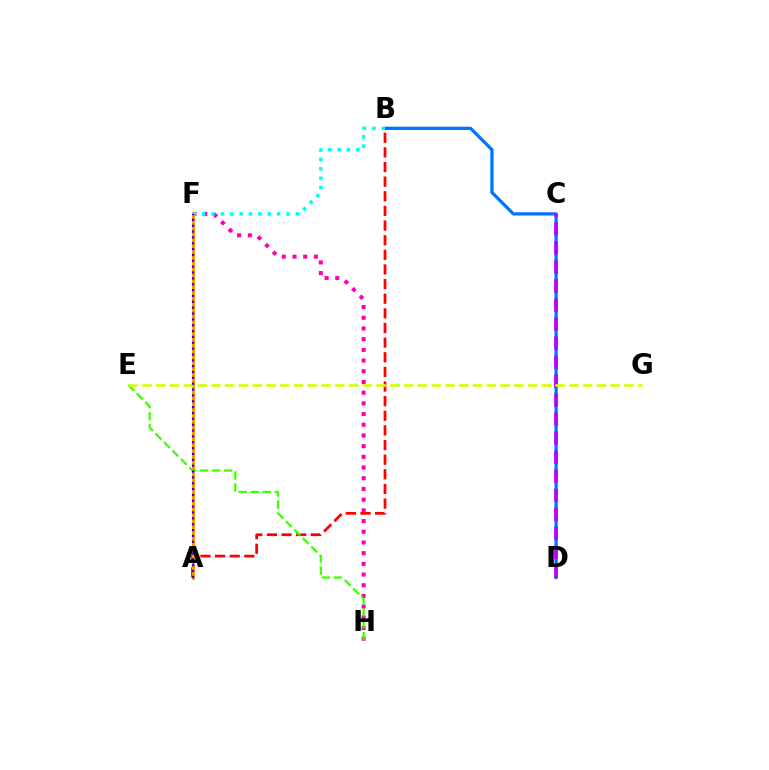{('F', 'H'): [{'color': '#ff00ac', 'line_style': 'dotted', 'thickness': 2.91}], ('B', 'D'): [{'color': '#0074ff', 'line_style': 'solid', 'thickness': 2.34}], ('A', 'F'): [{'color': '#00ff5c', 'line_style': 'dashed', 'thickness': 2.03}, {'color': '#ff9400', 'line_style': 'solid', 'thickness': 2.14}, {'color': '#2500ff', 'line_style': 'dotted', 'thickness': 1.59}], ('A', 'B'): [{'color': '#ff0000', 'line_style': 'dashed', 'thickness': 1.99}], ('B', 'F'): [{'color': '#00fff6', 'line_style': 'dotted', 'thickness': 2.54}], ('C', 'D'): [{'color': '#b900ff', 'line_style': 'dashed', 'thickness': 2.58}], ('E', 'H'): [{'color': '#3dff00', 'line_style': 'dashed', 'thickness': 1.63}], ('E', 'G'): [{'color': '#d1ff00', 'line_style': 'dashed', 'thickness': 1.87}]}